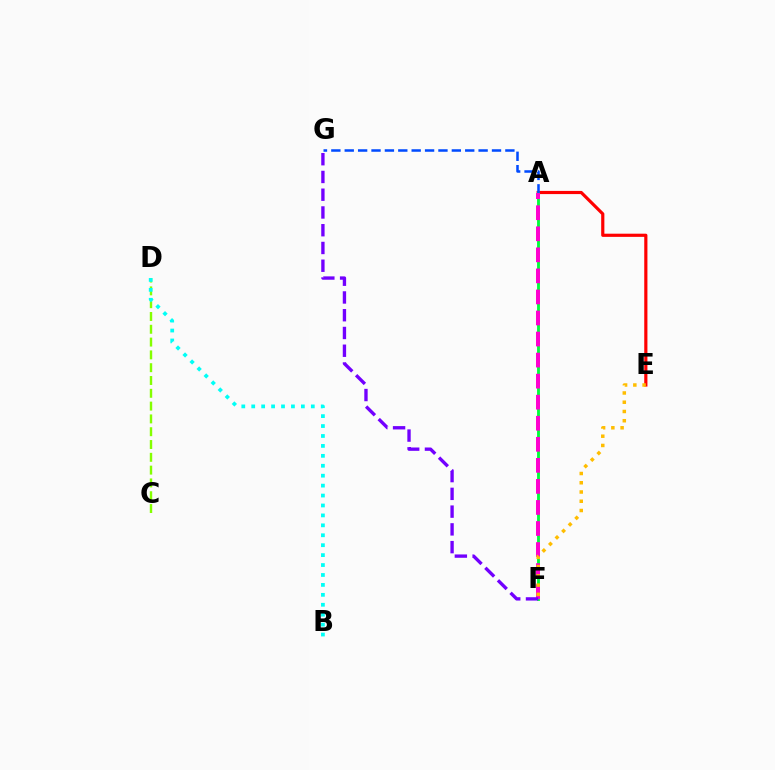{('A', 'E'): [{'color': '#ff0000', 'line_style': 'solid', 'thickness': 2.29}], ('C', 'D'): [{'color': '#84ff00', 'line_style': 'dashed', 'thickness': 1.74}], ('A', 'F'): [{'color': '#00ff39', 'line_style': 'solid', 'thickness': 2.06}, {'color': '#ff00cf', 'line_style': 'dashed', 'thickness': 2.86}], ('A', 'G'): [{'color': '#004bff', 'line_style': 'dashed', 'thickness': 1.82}], ('B', 'D'): [{'color': '#00fff6', 'line_style': 'dotted', 'thickness': 2.7}], ('E', 'F'): [{'color': '#ffbd00', 'line_style': 'dotted', 'thickness': 2.51}], ('F', 'G'): [{'color': '#7200ff', 'line_style': 'dashed', 'thickness': 2.41}]}